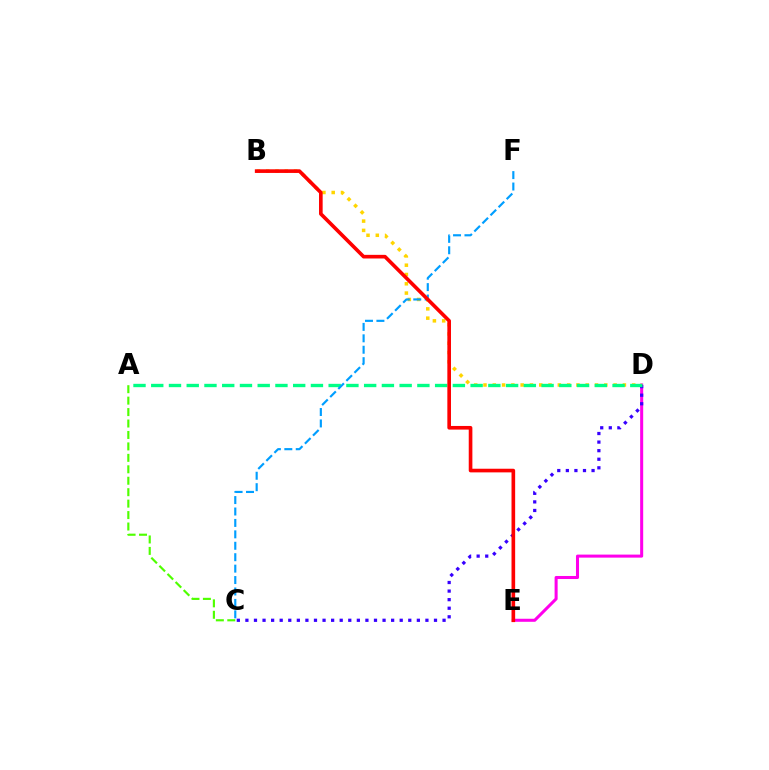{('D', 'E'): [{'color': '#ff00ed', 'line_style': 'solid', 'thickness': 2.19}], ('C', 'D'): [{'color': '#3700ff', 'line_style': 'dotted', 'thickness': 2.33}], ('B', 'D'): [{'color': '#ffd500', 'line_style': 'dotted', 'thickness': 2.53}], ('A', 'D'): [{'color': '#00ff86', 'line_style': 'dashed', 'thickness': 2.41}], ('C', 'F'): [{'color': '#009eff', 'line_style': 'dashed', 'thickness': 1.55}], ('B', 'E'): [{'color': '#ff0000', 'line_style': 'solid', 'thickness': 2.62}], ('A', 'C'): [{'color': '#4fff00', 'line_style': 'dashed', 'thickness': 1.55}]}